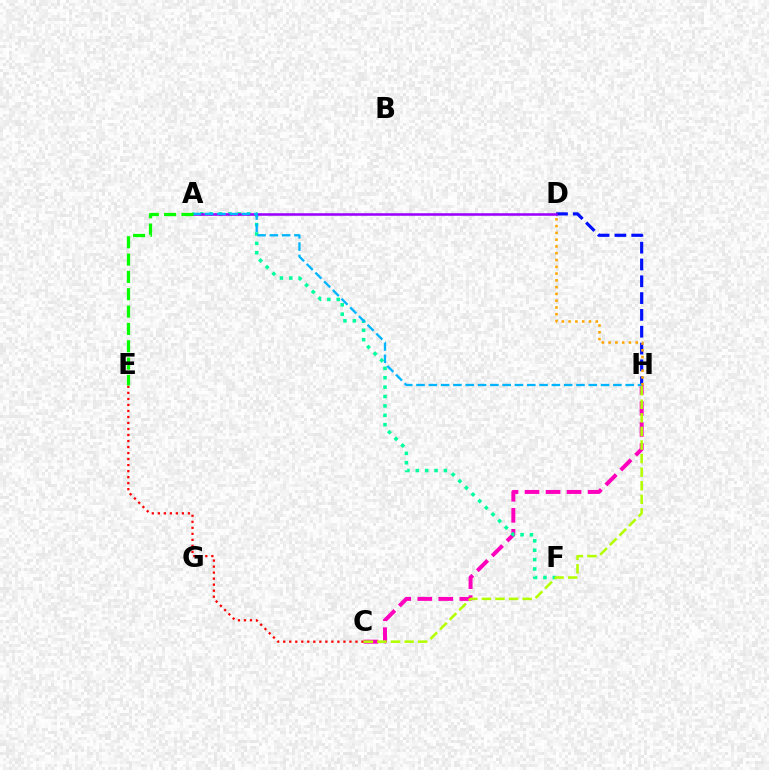{('D', 'H'): [{'color': '#0010ff', 'line_style': 'dashed', 'thickness': 2.28}, {'color': '#ffa500', 'line_style': 'dotted', 'thickness': 1.84}], ('C', 'H'): [{'color': '#ff00bd', 'line_style': 'dashed', 'thickness': 2.85}, {'color': '#b3ff00', 'line_style': 'dashed', 'thickness': 1.84}], ('A', 'F'): [{'color': '#00ff9d', 'line_style': 'dotted', 'thickness': 2.55}], ('A', 'D'): [{'color': '#9b00ff', 'line_style': 'solid', 'thickness': 1.83}], ('A', 'H'): [{'color': '#00b5ff', 'line_style': 'dashed', 'thickness': 1.67}], ('C', 'E'): [{'color': '#ff0000', 'line_style': 'dotted', 'thickness': 1.64}], ('A', 'E'): [{'color': '#08ff00', 'line_style': 'dashed', 'thickness': 2.36}]}